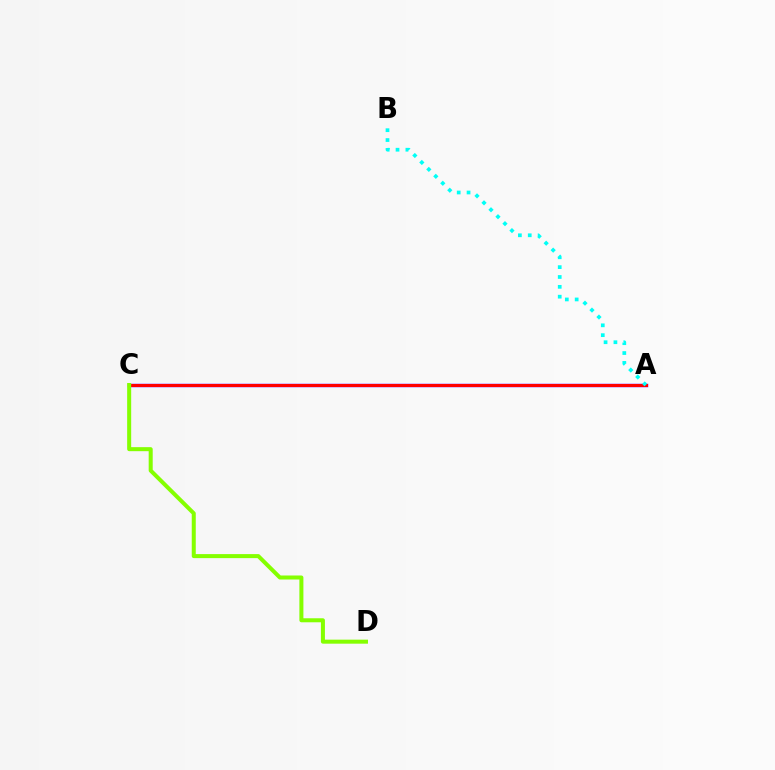{('A', 'C'): [{'color': '#7200ff', 'line_style': 'solid', 'thickness': 2.48}, {'color': '#ff0000', 'line_style': 'solid', 'thickness': 2.19}], ('C', 'D'): [{'color': '#84ff00', 'line_style': 'solid', 'thickness': 2.89}], ('A', 'B'): [{'color': '#00fff6', 'line_style': 'dotted', 'thickness': 2.68}]}